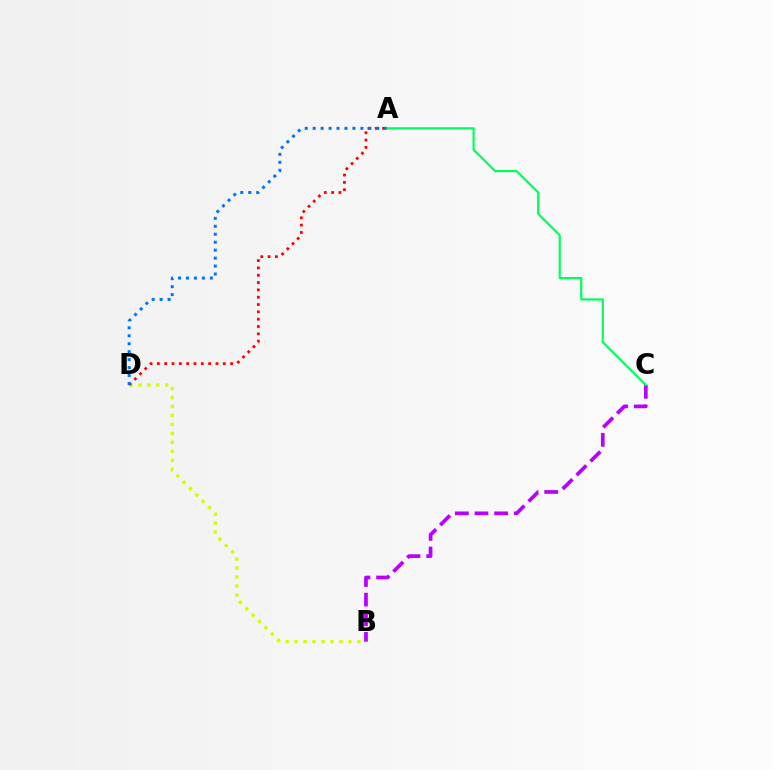{('B', 'D'): [{'color': '#d1ff00', 'line_style': 'dotted', 'thickness': 2.44}], ('A', 'D'): [{'color': '#ff0000', 'line_style': 'dotted', 'thickness': 1.99}, {'color': '#0074ff', 'line_style': 'dotted', 'thickness': 2.16}], ('B', 'C'): [{'color': '#b900ff', 'line_style': 'dashed', 'thickness': 2.67}], ('A', 'C'): [{'color': '#00ff5c', 'line_style': 'solid', 'thickness': 1.58}]}